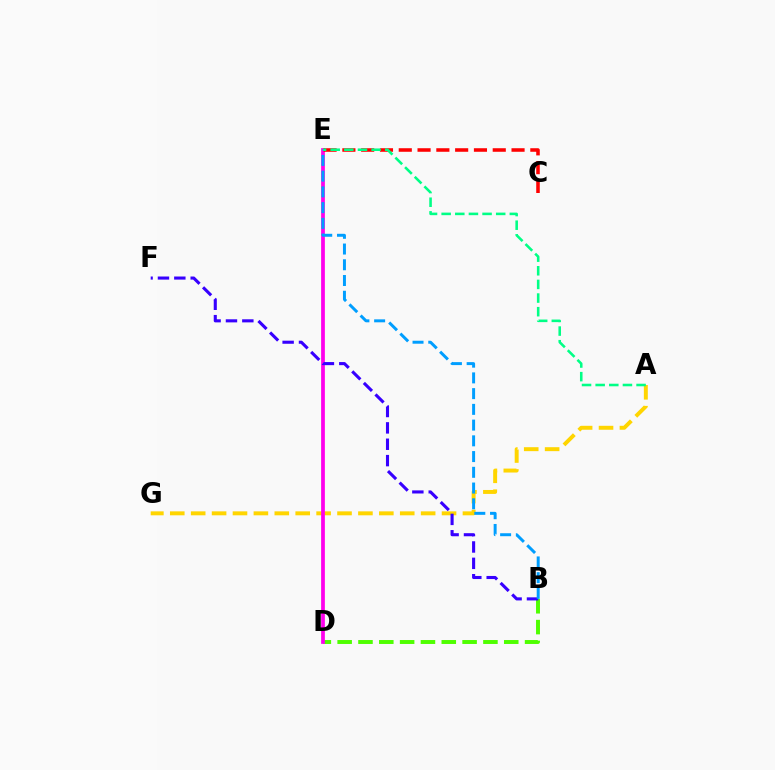{('A', 'G'): [{'color': '#ffd500', 'line_style': 'dashed', 'thickness': 2.84}], ('B', 'D'): [{'color': '#4fff00', 'line_style': 'dashed', 'thickness': 2.83}], ('D', 'E'): [{'color': '#ff00ed', 'line_style': 'solid', 'thickness': 2.69}], ('B', 'F'): [{'color': '#3700ff', 'line_style': 'dashed', 'thickness': 2.22}], ('B', 'E'): [{'color': '#009eff', 'line_style': 'dashed', 'thickness': 2.14}], ('C', 'E'): [{'color': '#ff0000', 'line_style': 'dashed', 'thickness': 2.55}], ('A', 'E'): [{'color': '#00ff86', 'line_style': 'dashed', 'thickness': 1.85}]}